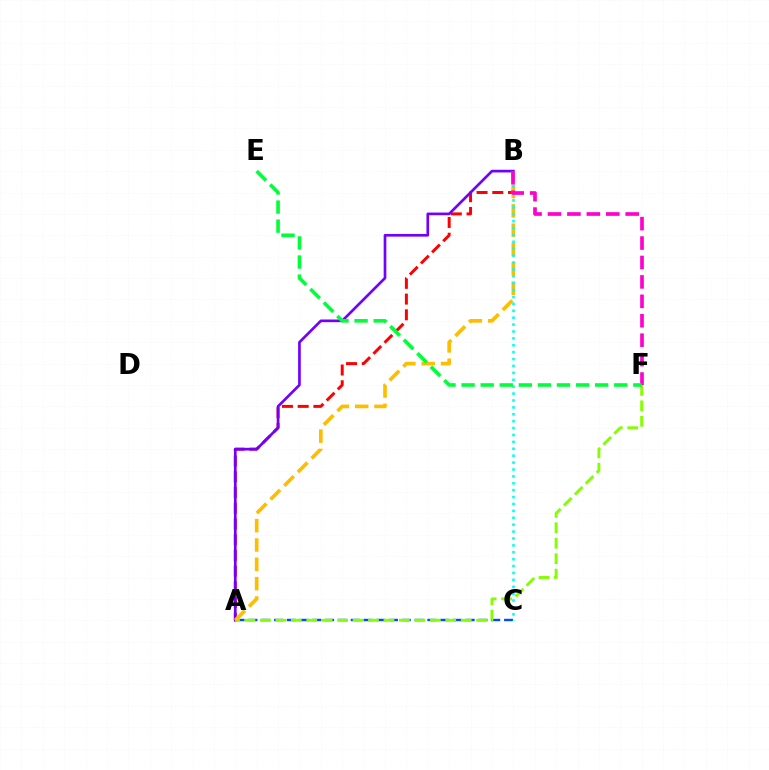{('A', 'B'): [{'color': '#ff0000', 'line_style': 'dashed', 'thickness': 2.14}, {'color': '#7200ff', 'line_style': 'solid', 'thickness': 1.93}, {'color': '#ffbd00', 'line_style': 'dashed', 'thickness': 2.63}], ('A', 'C'): [{'color': '#004bff', 'line_style': 'dashed', 'thickness': 1.74}], ('A', 'F'): [{'color': '#84ff00', 'line_style': 'dashed', 'thickness': 2.1}], ('B', 'C'): [{'color': '#00fff6', 'line_style': 'dotted', 'thickness': 1.87}], ('B', 'F'): [{'color': '#ff00cf', 'line_style': 'dashed', 'thickness': 2.64}], ('E', 'F'): [{'color': '#00ff39', 'line_style': 'dashed', 'thickness': 2.59}]}